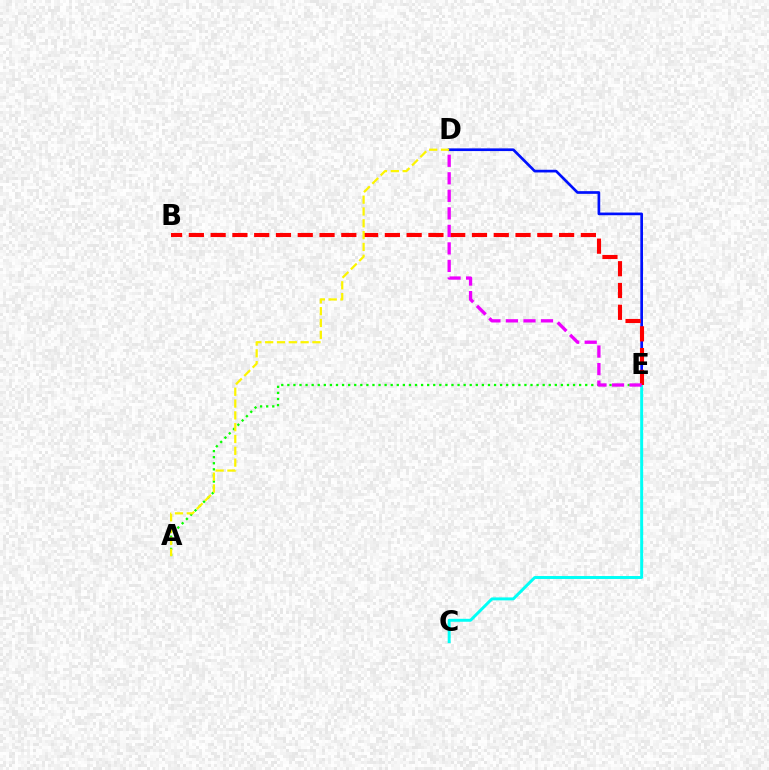{('D', 'E'): [{'color': '#0010ff', 'line_style': 'solid', 'thickness': 1.93}, {'color': '#ee00ff', 'line_style': 'dashed', 'thickness': 2.38}], ('A', 'E'): [{'color': '#08ff00', 'line_style': 'dotted', 'thickness': 1.65}], ('C', 'E'): [{'color': '#00fff6', 'line_style': 'solid', 'thickness': 2.12}], ('B', 'E'): [{'color': '#ff0000', 'line_style': 'dashed', 'thickness': 2.96}], ('A', 'D'): [{'color': '#fcf500', 'line_style': 'dashed', 'thickness': 1.6}]}